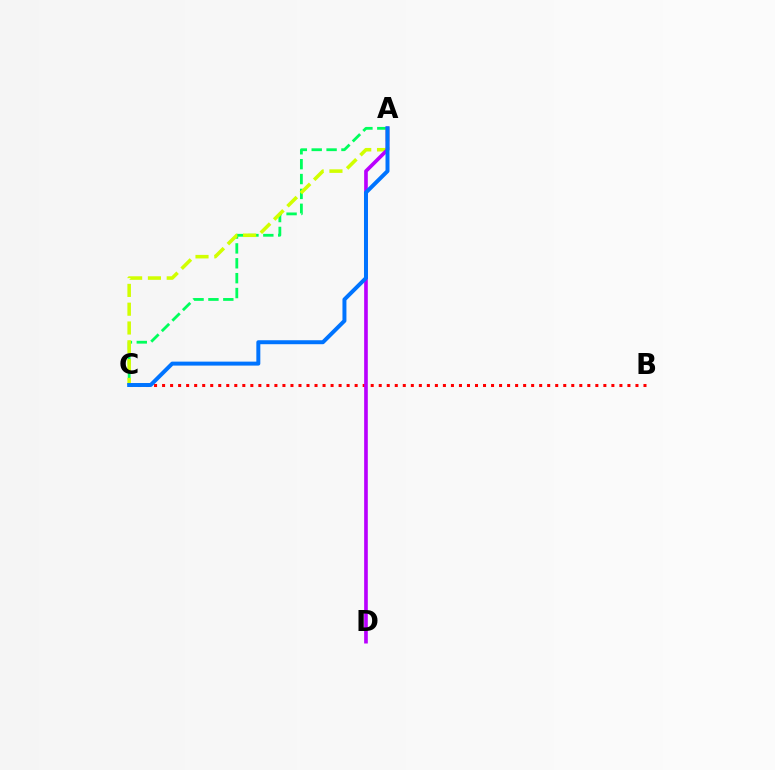{('B', 'C'): [{'color': '#ff0000', 'line_style': 'dotted', 'thickness': 2.18}], ('A', 'C'): [{'color': '#00ff5c', 'line_style': 'dashed', 'thickness': 2.02}, {'color': '#d1ff00', 'line_style': 'dashed', 'thickness': 2.55}, {'color': '#0074ff', 'line_style': 'solid', 'thickness': 2.86}], ('A', 'D'): [{'color': '#b900ff', 'line_style': 'solid', 'thickness': 2.63}]}